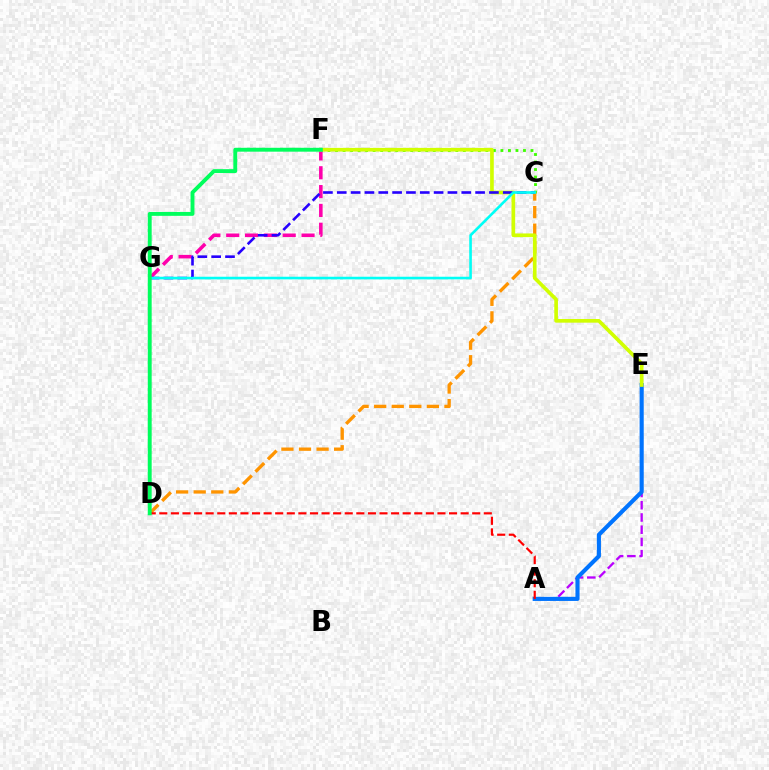{('C', 'F'): [{'color': '#3dff00', 'line_style': 'dotted', 'thickness': 2.04}], ('C', 'D'): [{'color': '#ff9400', 'line_style': 'dashed', 'thickness': 2.39}], ('F', 'G'): [{'color': '#ff00ac', 'line_style': 'dashed', 'thickness': 2.56}], ('A', 'E'): [{'color': '#b900ff', 'line_style': 'dashed', 'thickness': 1.66}, {'color': '#0074ff', 'line_style': 'solid', 'thickness': 2.96}], ('E', 'F'): [{'color': '#d1ff00', 'line_style': 'solid', 'thickness': 2.64}], ('C', 'G'): [{'color': '#2500ff', 'line_style': 'dashed', 'thickness': 1.88}, {'color': '#00fff6', 'line_style': 'solid', 'thickness': 1.89}], ('A', 'D'): [{'color': '#ff0000', 'line_style': 'dashed', 'thickness': 1.57}], ('D', 'F'): [{'color': '#00ff5c', 'line_style': 'solid', 'thickness': 2.81}]}